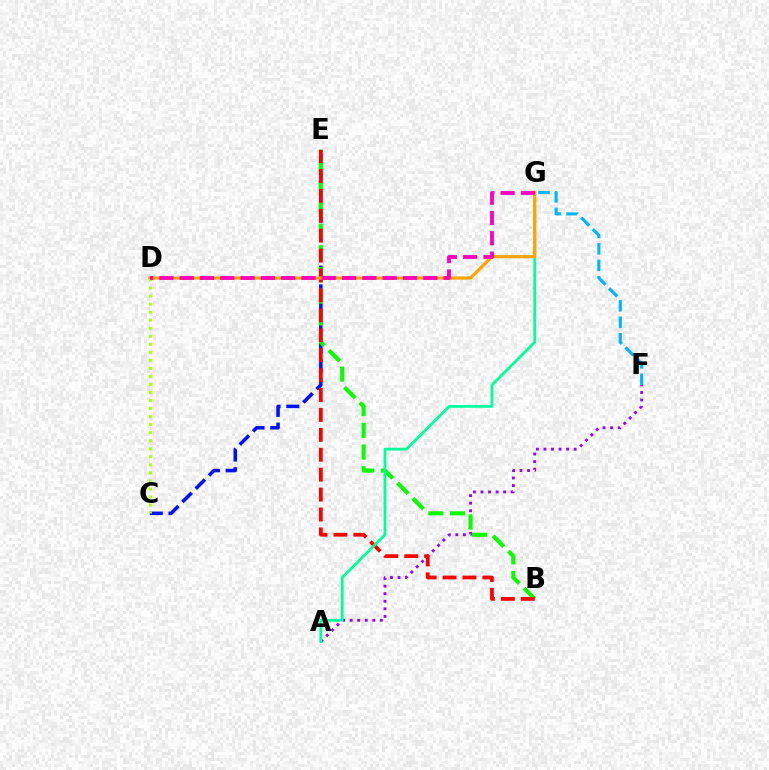{('A', 'F'): [{'color': '#9b00ff', 'line_style': 'dotted', 'thickness': 2.05}], ('C', 'E'): [{'color': '#0010ff', 'line_style': 'dashed', 'thickness': 2.54}], ('B', 'E'): [{'color': '#08ff00', 'line_style': 'dashed', 'thickness': 2.95}, {'color': '#ff0000', 'line_style': 'dashed', 'thickness': 2.71}], ('A', 'G'): [{'color': '#00ff9d', 'line_style': 'solid', 'thickness': 2.0}], ('D', 'G'): [{'color': '#ffa500', 'line_style': 'solid', 'thickness': 2.32}, {'color': '#ff00bd', 'line_style': 'dashed', 'thickness': 2.76}], ('C', 'D'): [{'color': '#b3ff00', 'line_style': 'dotted', 'thickness': 2.18}], ('F', 'G'): [{'color': '#00b5ff', 'line_style': 'dashed', 'thickness': 2.24}]}